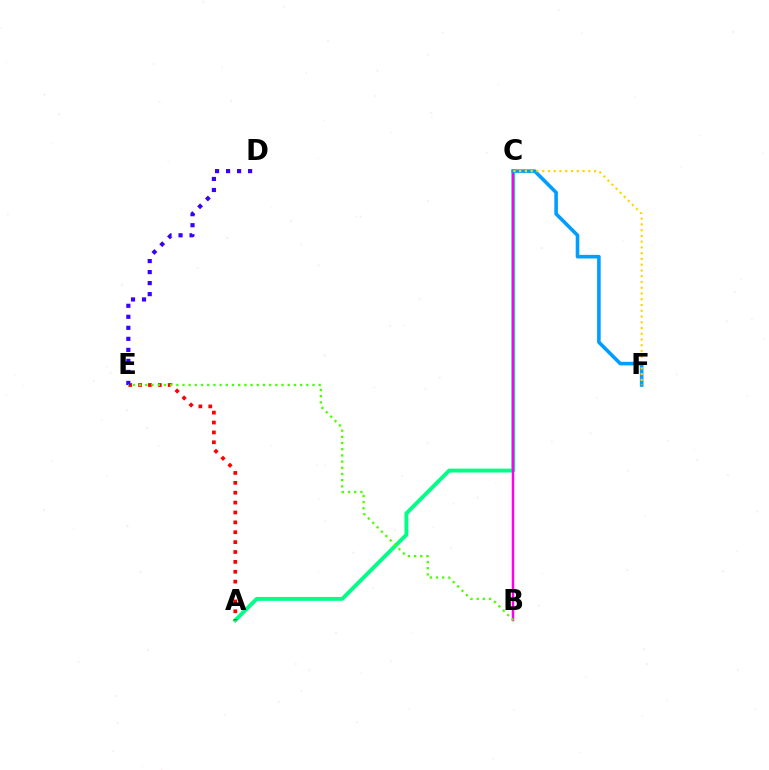{('A', 'C'): [{'color': '#00ff86', 'line_style': 'solid', 'thickness': 2.79}], ('A', 'E'): [{'color': '#ff0000', 'line_style': 'dotted', 'thickness': 2.68}], ('B', 'C'): [{'color': '#ff00ed', 'line_style': 'solid', 'thickness': 1.79}], ('D', 'E'): [{'color': '#3700ff', 'line_style': 'dotted', 'thickness': 2.99}], ('C', 'F'): [{'color': '#009eff', 'line_style': 'solid', 'thickness': 2.59}, {'color': '#ffd500', 'line_style': 'dotted', 'thickness': 1.56}], ('B', 'E'): [{'color': '#4fff00', 'line_style': 'dotted', 'thickness': 1.68}]}